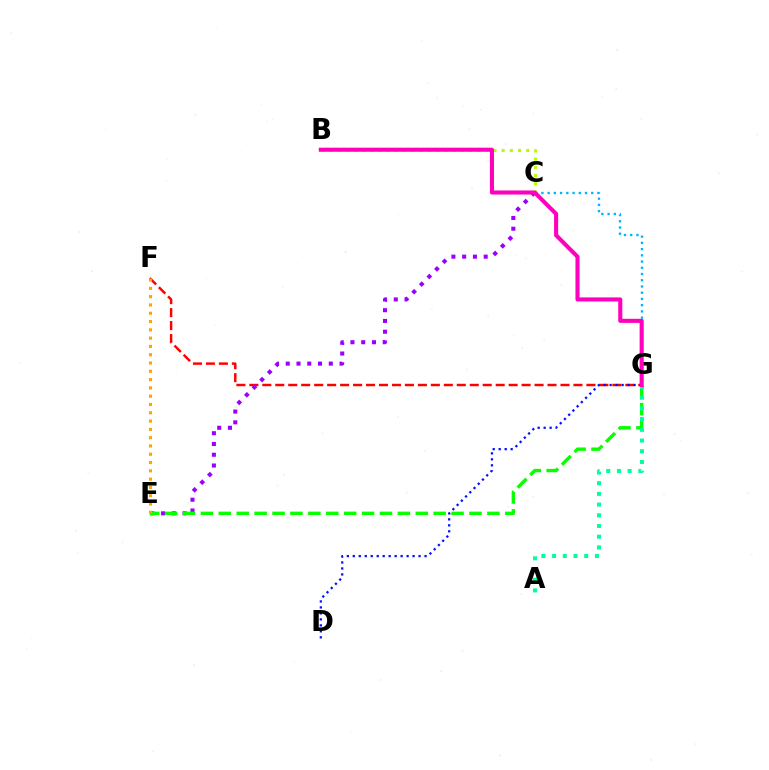{('C', 'G'): [{'color': '#00b5ff', 'line_style': 'dotted', 'thickness': 1.69}], ('F', 'G'): [{'color': '#ff0000', 'line_style': 'dashed', 'thickness': 1.76}], ('C', 'E'): [{'color': '#9b00ff', 'line_style': 'dotted', 'thickness': 2.92}], ('E', 'G'): [{'color': '#08ff00', 'line_style': 'dashed', 'thickness': 2.43}], ('B', 'C'): [{'color': '#b3ff00', 'line_style': 'dotted', 'thickness': 2.23}], ('D', 'G'): [{'color': '#0010ff', 'line_style': 'dotted', 'thickness': 1.62}], ('A', 'G'): [{'color': '#00ff9d', 'line_style': 'dotted', 'thickness': 2.91}], ('B', 'G'): [{'color': '#ff00bd', 'line_style': 'solid', 'thickness': 2.94}], ('E', 'F'): [{'color': '#ffa500', 'line_style': 'dotted', 'thickness': 2.25}]}